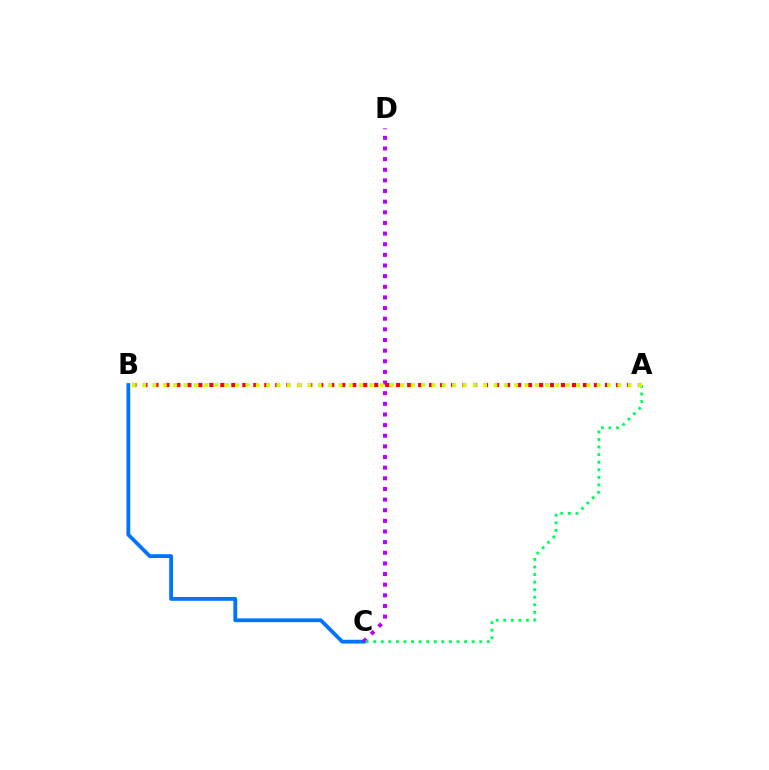{('B', 'C'): [{'color': '#0074ff', 'line_style': 'solid', 'thickness': 2.73}], ('C', 'D'): [{'color': '#b900ff', 'line_style': 'dotted', 'thickness': 2.89}], ('A', 'B'): [{'color': '#ff0000', 'line_style': 'dotted', 'thickness': 2.99}, {'color': '#d1ff00', 'line_style': 'dotted', 'thickness': 2.81}], ('A', 'C'): [{'color': '#00ff5c', 'line_style': 'dotted', 'thickness': 2.06}]}